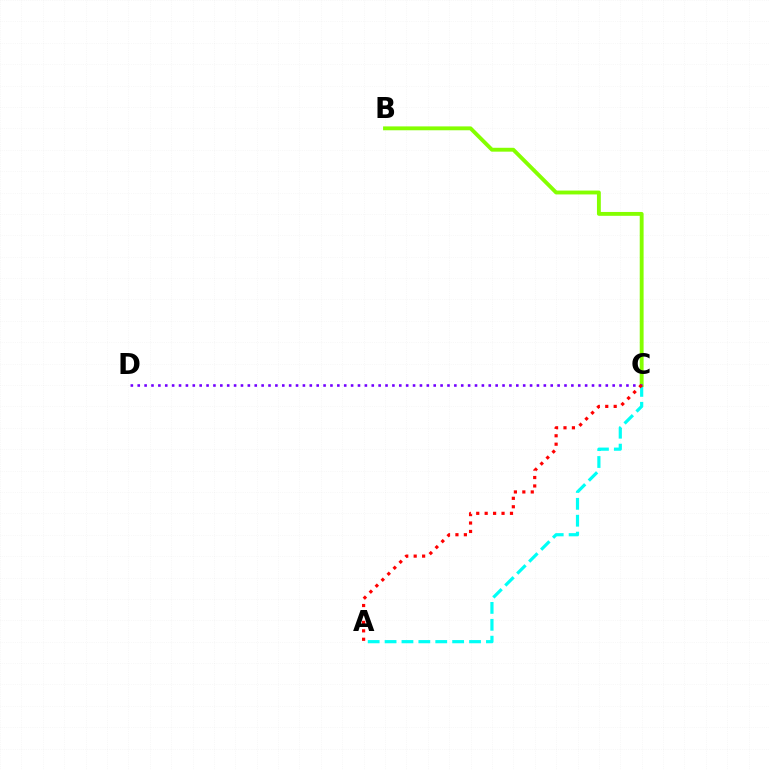{('A', 'C'): [{'color': '#00fff6', 'line_style': 'dashed', 'thickness': 2.29}, {'color': '#ff0000', 'line_style': 'dotted', 'thickness': 2.29}], ('B', 'C'): [{'color': '#84ff00', 'line_style': 'solid', 'thickness': 2.79}], ('C', 'D'): [{'color': '#7200ff', 'line_style': 'dotted', 'thickness': 1.87}]}